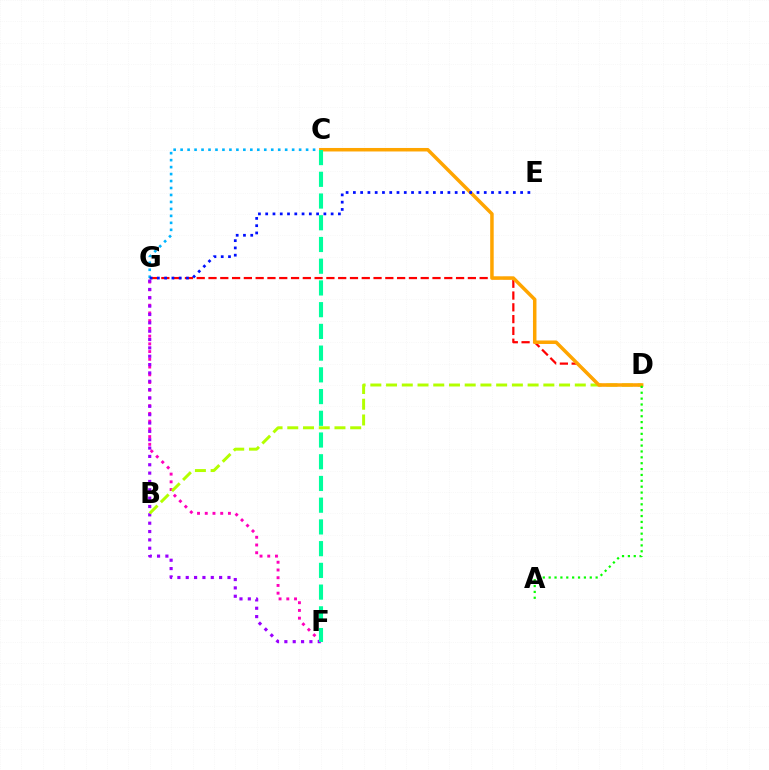{('D', 'G'): [{'color': '#ff0000', 'line_style': 'dashed', 'thickness': 1.6}], ('C', 'G'): [{'color': '#00b5ff', 'line_style': 'dotted', 'thickness': 1.89}], ('F', 'G'): [{'color': '#ff00bd', 'line_style': 'dotted', 'thickness': 2.1}, {'color': '#9b00ff', 'line_style': 'dotted', 'thickness': 2.27}], ('B', 'D'): [{'color': '#b3ff00', 'line_style': 'dashed', 'thickness': 2.14}], ('C', 'D'): [{'color': '#ffa500', 'line_style': 'solid', 'thickness': 2.52}], ('A', 'D'): [{'color': '#08ff00', 'line_style': 'dotted', 'thickness': 1.6}], ('E', 'G'): [{'color': '#0010ff', 'line_style': 'dotted', 'thickness': 1.98}], ('C', 'F'): [{'color': '#00ff9d', 'line_style': 'dashed', 'thickness': 2.95}]}